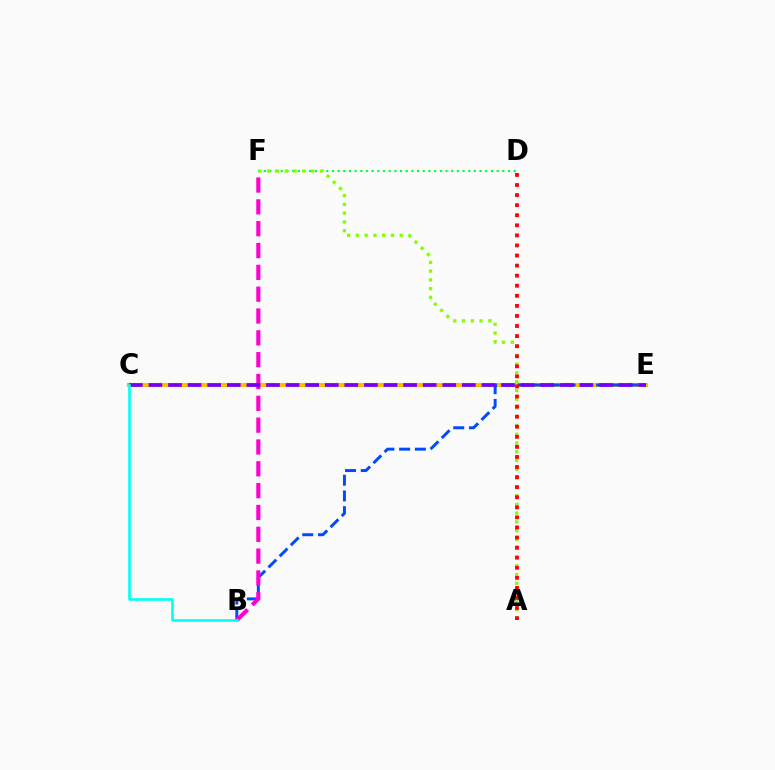{('D', 'F'): [{'color': '#00ff39', 'line_style': 'dotted', 'thickness': 1.54}], ('C', 'E'): [{'color': '#ffbd00', 'line_style': 'solid', 'thickness': 2.96}, {'color': '#7200ff', 'line_style': 'dashed', 'thickness': 2.66}], ('B', 'E'): [{'color': '#004bff', 'line_style': 'dashed', 'thickness': 2.14}], ('B', 'F'): [{'color': '#ff00cf', 'line_style': 'dashed', 'thickness': 2.97}], ('A', 'F'): [{'color': '#84ff00', 'line_style': 'dotted', 'thickness': 2.38}], ('B', 'C'): [{'color': '#00fff6', 'line_style': 'solid', 'thickness': 1.89}], ('A', 'D'): [{'color': '#ff0000', 'line_style': 'dotted', 'thickness': 2.74}]}